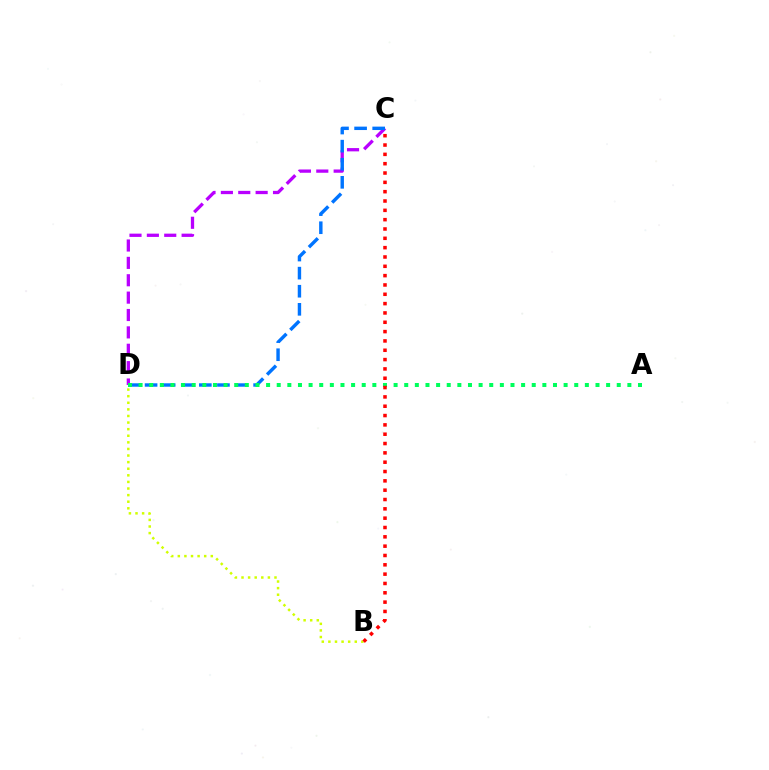{('B', 'D'): [{'color': '#d1ff00', 'line_style': 'dotted', 'thickness': 1.79}], ('C', 'D'): [{'color': '#b900ff', 'line_style': 'dashed', 'thickness': 2.36}, {'color': '#0074ff', 'line_style': 'dashed', 'thickness': 2.46}], ('A', 'D'): [{'color': '#00ff5c', 'line_style': 'dotted', 'thickness': 2.89}], ('B', 'C'): [{'color': '#ff0000', 'line_style': 'dotted', 'thickness': 2.53}]}